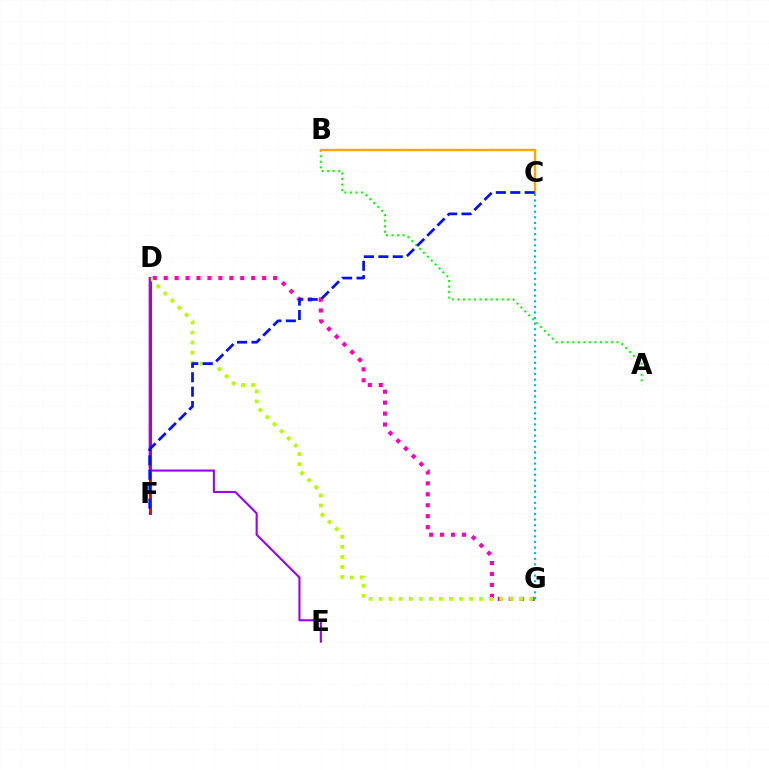{('A', 'B'): [{'color': '#08ff00', 'line_style': 'dotted', 'thickness': 1.5}], ('D', 'G'): [{'color': '#ff00bd', 'line_style': 'dotted', 'thickness': 2.97}, {'color': '#b3ff00', 'line_style': 'dotted', 'thickness': 2.73}], ('B', 'C'): [{'color': '#ffa500', 'line_style': 'solid', 'thickness': 1.7}], ('D', 'F'): [{'color': '#00ff9d', 'line_style': 'dotted', 'thickness': 1.52}, {'color': '#ff0000', 'line_style': 'solid', 'thickness': 2.14}], ('D', 'E'): [{'color': '#9b00ff', 'line_style': 'solid', 'thickness': 1.51}], ('C', 'F'): [{'color': '#0010ff', 'line_style': 'dashed', 'thickness': 1.96}], ('C', 'G'): [{'color': '#00b5ff', 'line_style': 'dotted', 'thickness': 1.52}]}